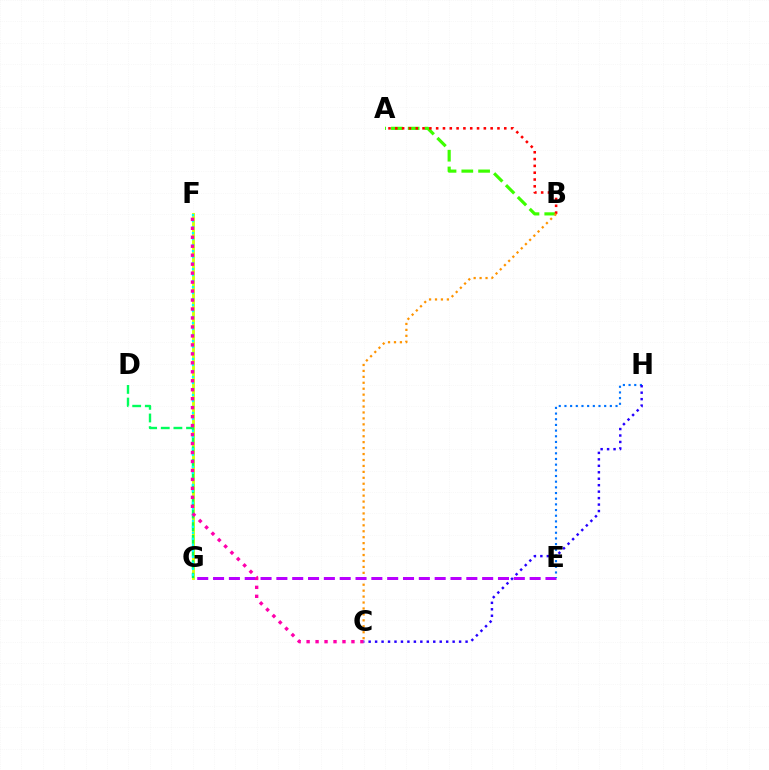{('A', 'B'): [{'color': '#3dff00', 'line_style': 'dashed', 'thickness': 2.28}, {'color': '#ff0000', 'line_style': 'dotted', 'thickness': 1.85}], ('F', 'G'): [{'color': '#d1ff00', 'line_style': 'solid', 'thickness': 2.06}, {'color': '#00fff6', 'line_style': 'dotted', 'thickness': 1.63}], ('D', 'G'): [{'color': '#00ff5c', 'line_style': 'dashed', 'thickness': 1.72}], ('B', 'C'): [{'color': '#ff9400', 'line_style': 'dotted', 'thickness': 1.61}], ('E', 'G'): [{'color': '#b900ff', 'line_style': 'dashed', 'thickness': 2.15}], ('C', 'F'): [{'color': '#ff00ac', 'line_style': 'dotted', 'thickness': 2.44}], ('E', 'H'): [{'color': '#0074ff', 'line_style': 'dotted', 'thickness': 1.54}], ('C', 'H'): [{'color': '#2500ff', 'line_style': 'dotted', 'thickness': 1.76}]}